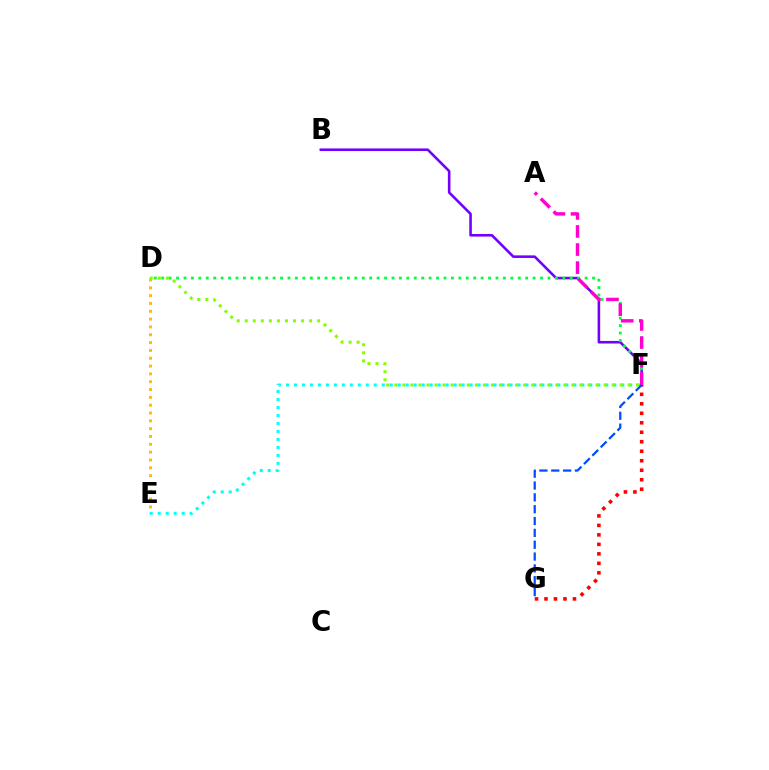{('F', 'G'): [{'color': '#ff0000', 'line_style': 'dotted', 'thickness': 2.58}, {'color': '#004bff', 'line_style': 'dashed', 'thickness': 1.61}], ('E', 'F'): [{'color': '#00fff6', 'line_style': 'dotted', 'thickness': 2.17}], ('B', 'F'): [{'color': '#7200ff', 'line_style': 'solid', 'thickness': 1.86}], ('D', 'F'): [{'color': '#00ff39', 'line_style': 'dotted', 'thickness': 2.02}, {'color': '#84ff00', 'line_style': 'dotted', 'thickness': 2.19}], ('A', 'F'): [{'color': '#ff00cf', 'line_style': 'dashed', 'thickness': 2.46}], ('D', 'E'): [{'color': '#ffbd00', 'line_style': 'dotted', 'thickness': 2.13}]}